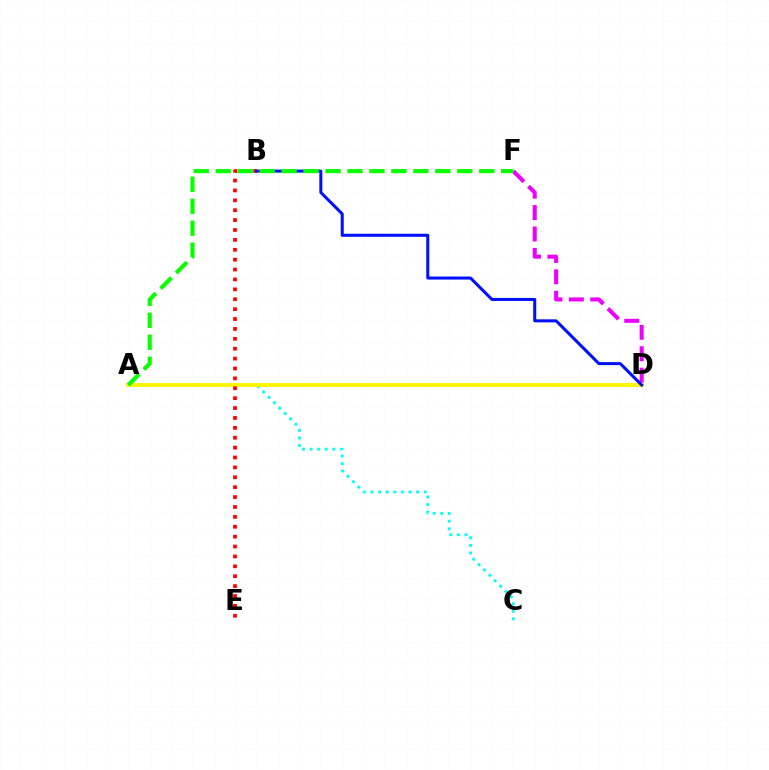{('A', 'C'): [{'color': '#00fff6', 'line_style': 'dotted', 'thickness': 2.06}], ('A', 'D'): [{'color': '#fcf500', 'line_style': 'solid', 'thickness': 2.81}], ('B', 'E'): [{'color': '#ff0000', 'line_style': 'dotted', 'thickness': 2.69}], ('D', 'F'): [{'color': '#ee00ff', 'line_style': 'dashed', 'thickness': 2.91}], ('B', 'D'): [{'color': '#0010ff', 'line_style': 'solid', 'thickness': 2.18}], ('A', 'F'): [{'color': '#08ff00', 'line_style': 'dashed', 'thickness': 2.98}]}